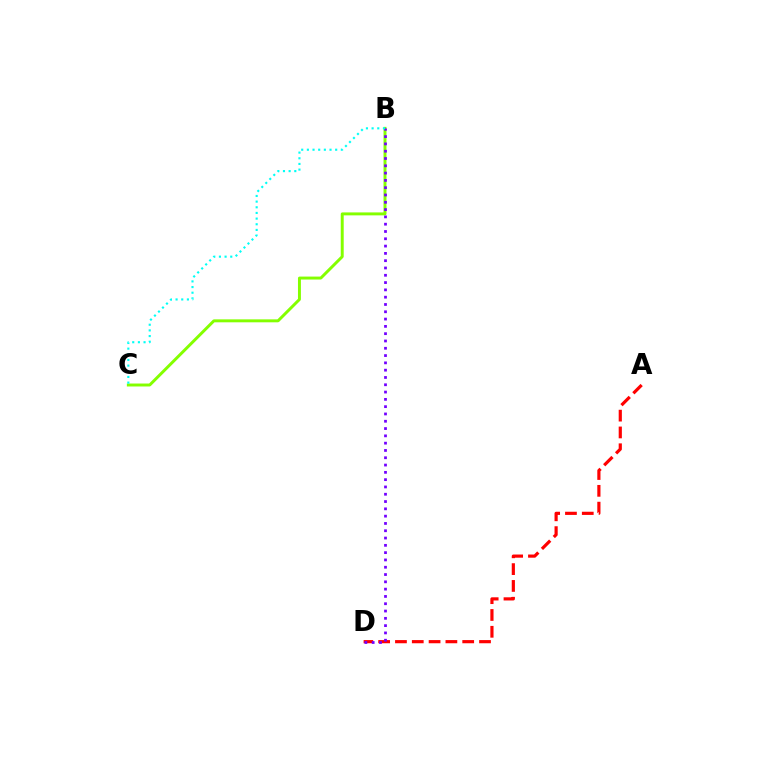{('A', 'D'): [{'color': '#ff0000', 'line_style': 'dashed', 'thickness': 2.28}], ('B', 'C'): [{'color': '#84ff00', 'line_style': 'solid', 'thickness': 2.12}, {'color': '#00fff6', 'line_style': 'dotted', 'thickness': 1.54}], ('B', 'D'): [{'color': '#7200ff', 'line_style': 'dotted', 'thickness': 1.98}]}